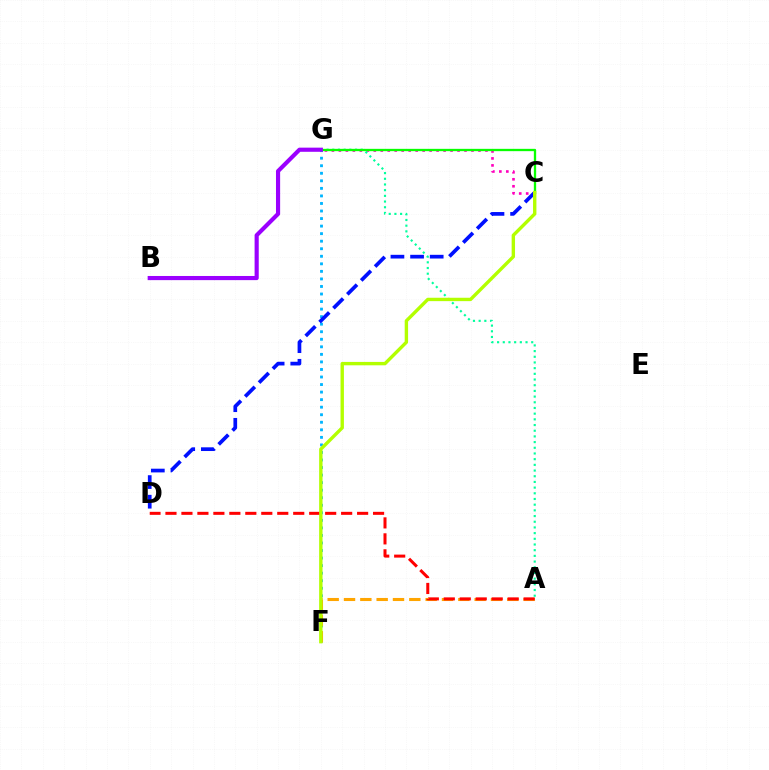{('F', 'G'): [{'color': '#00b5ff', 'line_style': 'dotted', 'thickness': 2.05}], ('A', 'F'): [{'color': '#ffa500', 'line_style': 'dashed', 'thickness': 2.22}], ('C', 'G'): [{'color': '#ff00bd', 'line_style': 'dotted', 'thickness': 1.9}, {'color': '#08ff00', 'line_style': 'solid', 'thickness': 1.67}], ('A', 'G'): [{'color': '#00ff9d', 'line_style': 'dotted', 'thickness': 1.55}], ('C', 'D'): [{'color': '#0010ff', 'line_style': 'dashed', 'thickness': 2.67}], ('B', 'G'): [{'color': '#9b00ff', 'line_style': 'solid', 'thickness': 2.99}], ('A', 'D'): [{'color': '#ff0000', 'line_style': 'dashed', 'thickness': 2.17}], ('C', 'F'): [{'color': '#b3ff00', 'line_style': 'solid', 'thickness': 2.44}]}